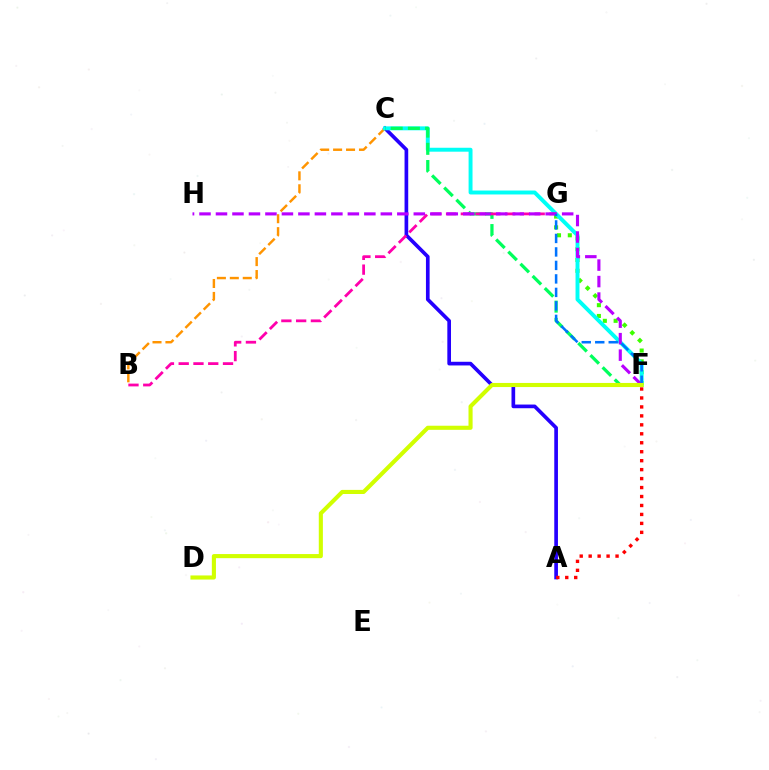{('F', 'G'): [{'color': '#3dff00', 'line_style': 'dotted', 'thickness': 2.94}, {'color': '#0074ff', 'line_style': 'dashed', 'thickness': 1.83}], ('A', 'C'): [{'color': '#2500ff', 'line_style': 'solid', 'thickness': 2.64}], ('B', 'C'): [{'color': '#ff9400', 'line_style': 'dashed', 'thickness': 1.76}], ('C', 'F'): [{'color': '#00fff6', 'line_style': 'solid', 'thickness': 2.83}, {'color': '#00ff5c', 'line_style': 'dashed', 'thickness': 2.34}], ('B', 'G'): [{'color': '#ff00ac', 'line_style': 'dashed', 'thickness': 2.01}], ('F', 'H'): [{'color': '#b900ff', 'line_style': 'dashed', 'thickness': 2.24}], ('D', 'F'): [{'color': '#d1ff00', 'line_style': 'solid', 'thickness': 2.95}], ('A', 'F'): [{'color': '#ff0000', 'line_style': 'dotted', 'thickness': 2.43}]}